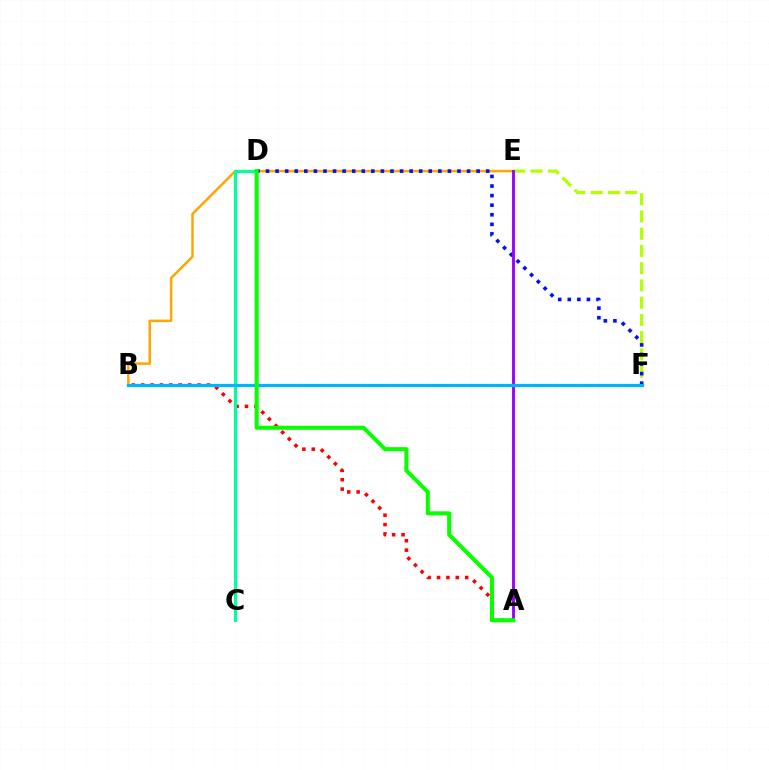{('B', 'E'): [{'color': '#ffa500', 'line_style': 'solid', 'thickness': 1.79}], ('A', 'B'): [{'color': '#ff0000', 'line_style': 'dotted', 'thickness': 2.55}], ('C', 'D'): [{'color': '#00ff9d', 'line_style': 'solid', 'thickness': 2.26}], ('B', 'F'): [{'color': '#ff00bd', 'line_style': 'dashed', 'thickness': 1.92}, {'color': '#00b5ff', 'line_style': 'solid', 'thickness': 2.33}], ('E', 'F'): [{'color': '#b3ff00', 'line_style': 'dashed', 'thickness': 2.34}], ('D', 'F'): [{'color': '#0010ff', 'line_style': 'dotted', 'thickness': 2.6}], ('A', 'E'): [{'color': '#9b00ff', 'line_style': 'solid', 'thickness': 2.07}], ('A', 'D'): [{'color': '#08ff00', 'line_style': 'solid', 'thickness': 2.91}]}